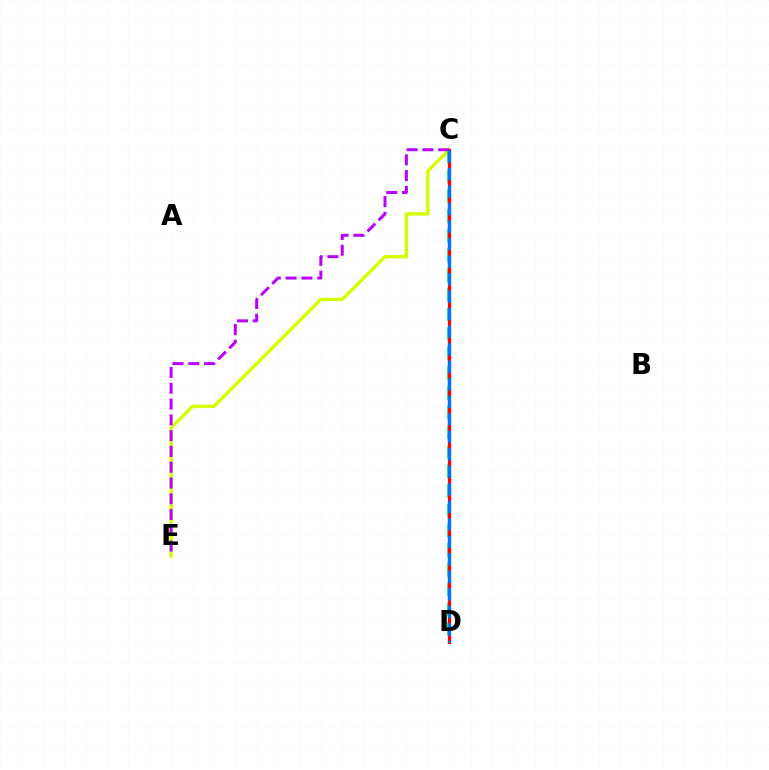{('C', 'E'): [{'color': '#d1ff00', 'line_style': 'solid', 'thickness': 2.45}, {'color': '#b900ff', 'line_style': 'dashed', 'thickness': 2.14}], ('C', 'D'): [{'color': '#00ff5c', 'line_style': 'dashed', 'thickness': 2.67}, {'color': '#ff0000', 'line_style': 'solid', 'thickness': 2.27}, {'color': '#0074ff', 'line_style': 'dashed', 'thickness': 2.38}]}